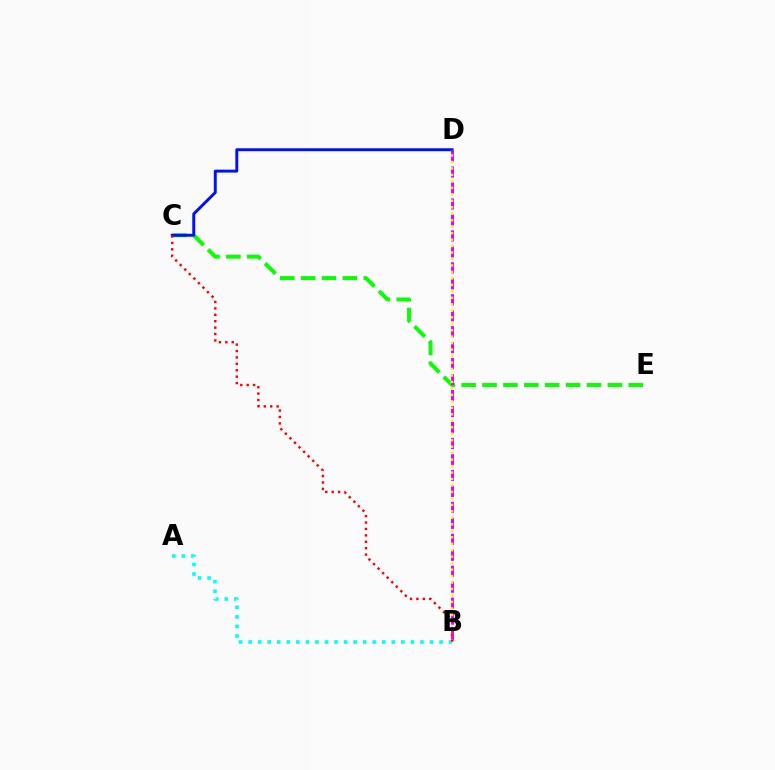{('C', 'E'): [{'color': '#08ff00', 'line_style': 'dashed', 'thickness': 2.84}], ('B', 'D'): [{'color': '#ee00ff', 'line_style': 'dashed', 'thickness': 2.17}, {'color': '#fcf500', 'line_style': 'dotted', 'thickness': 1.76}], ('C', 'D'): [{'color': '#0010ff', 'line_style': 'solid', 'thickness': 2.12}], ('A', 'B'): [{'color': '#00fff6', 'line_style': 'dotted', 'thickness': 2.59}], ('B', 'C'): [{'color': '#ff0000', 'line_style': 'dotted', 'thickness': 1.74}]}